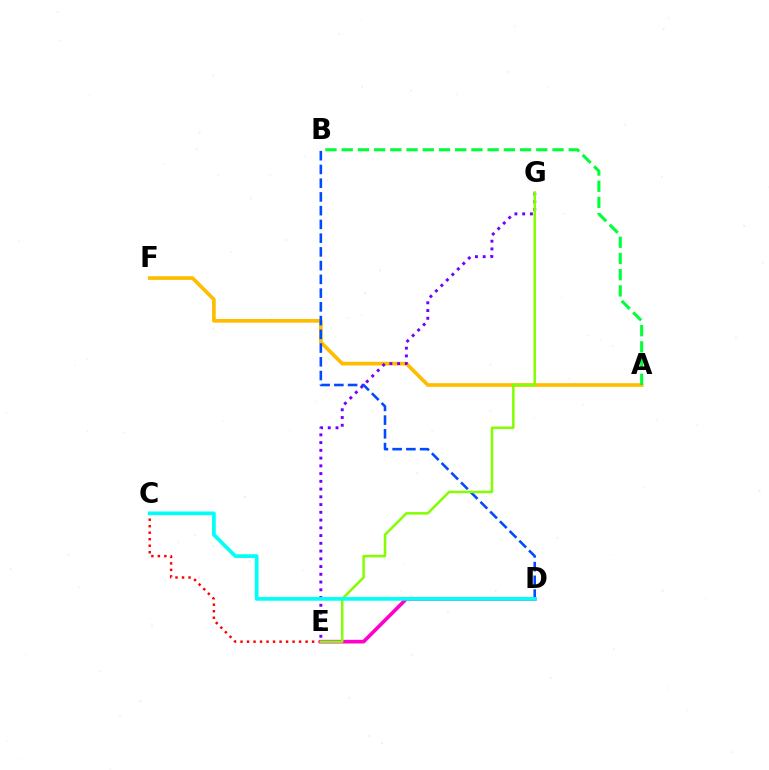{('A', 'F'): [{'color': '#ffbd00', 'line_style': 'solid', 'thickness': 2.64}], ('C', 'E'): [{'color': '#ff0000', 'line_style': 'dotted', 'thickness': 1.77}], ('D', 'E'): [{'color': '#ff00cf', 'line_style': 'solid', 'thickness': 2.62}], ('A', 'B'): [{'color': '#00ff39', 'line_style': 'dashed', 'thickness': 2.2}], ('B', 'D'): [{'color': '#004bff', 'line_style': 'dashed', 'thickness': 1.87}], ('E', 'G'): [{'color': '#7200ff', 'line_style': 'dotted', 'thickness': 2.1}, {'color': '#84ff00', 'line_style': 'solid', 'thickness': 1.81}], ('C', 'D'): [{'color': '#00fff6', 'line_style': 'solid', 'thickness': 2.67}]}